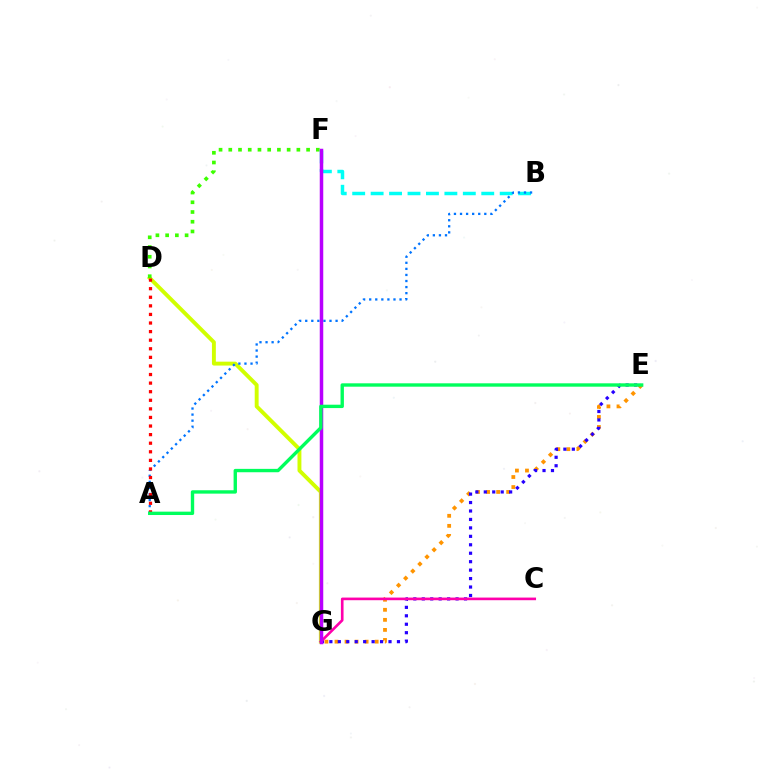{('D', 'G'): [{'color': '#d1ff00', 'line_style': 'solid', 'thickness': 2.81}], ('E', 'G'): [{'color': '#ff9400', 'line_style': 'dotted', 'thickness': 2.73}, {'color': '#2500ff', 'line_style': 'dotted', 'thickness': 2.3}], ('D', 'F'): [{'color': '#3dff00', 'line_style': 'dotted', 'thickness': 2.64}], ('B', 'F'): [{'color': '#00fff6', 'line_style': 'dashed', 'thickness': 2.5}], ('C', 'G'): [{'color': '#ff00ac', 'line_style': 'solid', 'thickness': 1.9}], ('A', 'B'): [{'color': '#0074ff', 'line_style': 'dotted', 'thickness': 1.65}], ('A', 'D'): [{'color': '#ff0000', 'line_style': 'dotted', 'thickness': 2.33}], ('F', 'G'): [{'color': '#b900ff', 'line_style': 'solid', 'thickness': 2.52}], ('A', 'E'): [{'color': '#00ff5c', 'line_style': 'solid', 'thickness': 2.43}]}